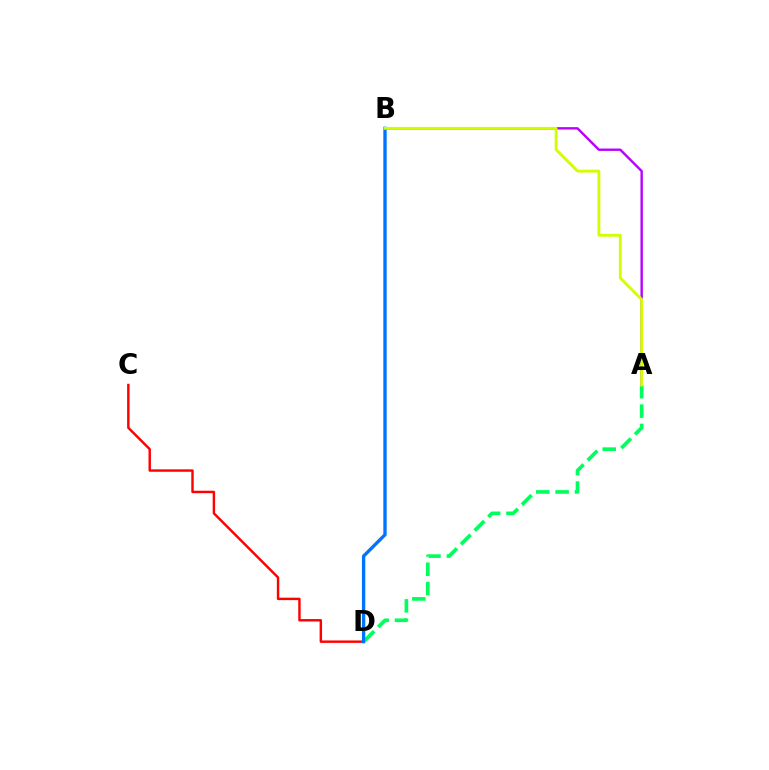{('A', 'B'): [{'color': '#b900ff', 'line_style': 'solid', 'thickness': 1.72}, {'color': '#d1ff00', 'line_style': 'solid', 'thickness': 2.05}], ('A', 'D'): [{'color': '#00ff5c', 'line_style': 'dashed', 'thickness': 2.63}], ('C', 'D'): [{'color': '#ff0000', 'line_style': 'solid', 'thickness': 1.75}], ('B', 'D'): [{'color': '#0074ff', 'line_style': 'solid', 'thickness': 2.4}]}